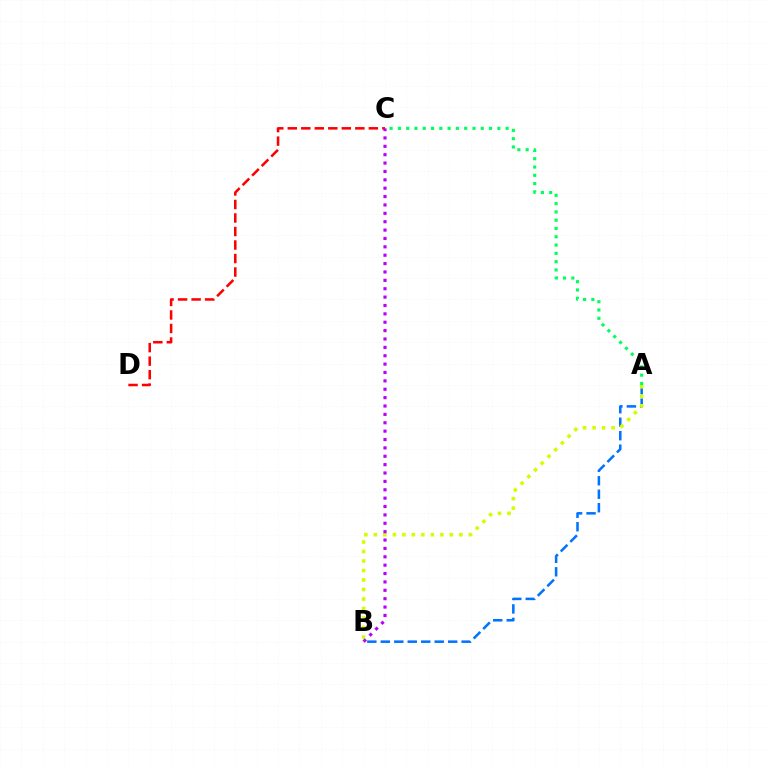{('A', 'B'): [{'color': '#0074ff', 'line_style': 'dashed', 'thickness': 1.83}, {'color': '#d1ff00', 'line_style': 'dotted', 'thickness': 2.58}], ('A', 'C'): [{'color': '#00ff5c', 'line_style': 'dotted', 'thickness': 2.25}], ('C', 'D'): [{'color': '#ff0000', 'line_style': 'dashed', 'thickness': 1.84}], ('B', 'C'): [{'color': '#b900ff', 'line_style': 'dotted', 'thickness': 2.28}]}